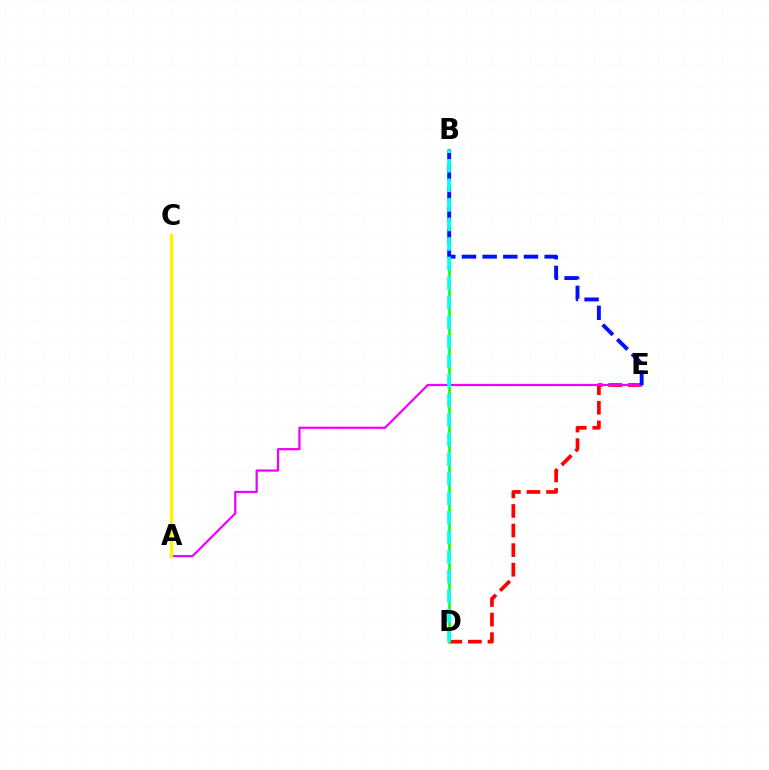{('D', 'E'): [{'color': '#ff0000', 'line_style': 'dashed', 'thickness': 2.66}], ('A', 'E'): [{'color': '#ee00ff', 'line_style': 'solid', 'thickness': 1.6}], ('B', 'D'): [{'color': '#08ff00', 'line_style': 'solid', 'thickness': 1.82}, {'color': '#00fff6', 'line_style': 'dashed', 'thickness': 2.66}], ('B', 'E'): [{'color': '#0010ff', 'line_style': 'dashed', 'thickness': 2.81}], ('A', 'C'): [{'color': '#fcf500', 'line_style': 'solid', 'thickness': 2.38}]}